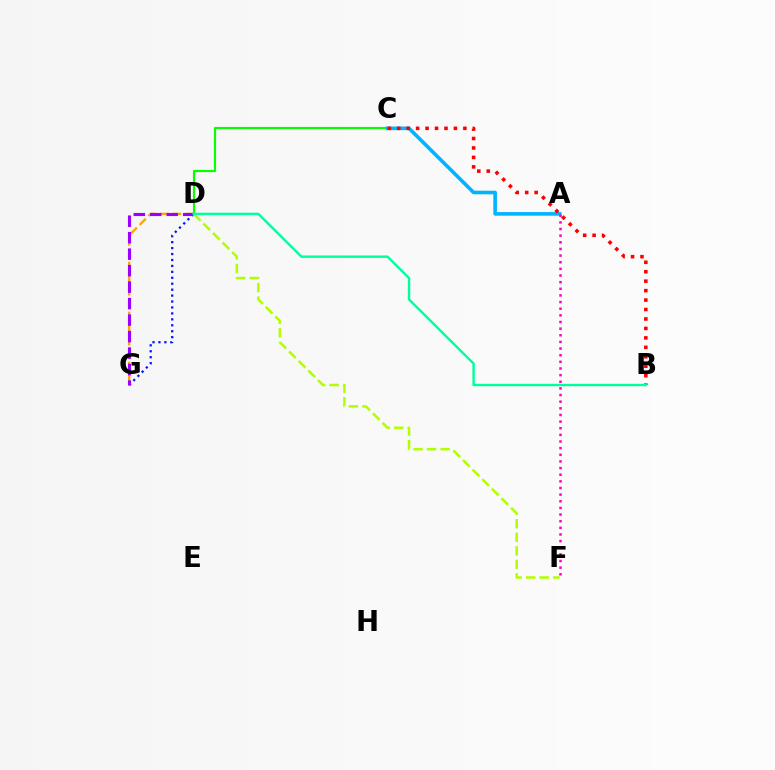{('C', 'D'): [{'color': '#08ff00', 'line_style': 'solid', 'thickness': 1.55}], ('D', 'G'): [{'color': '#ffa500', 'line_style': 'dashed', 'thickness': 1.7}, {'color': '#0010ff', 'line_style': 'dotted', 'thickness': 1.61}, {'color': '#9b00ff', 'line_style': 'dashed', 'thickness': 2.24}], ('A', 'C'): [{'color': '#00b5ff', 'line_style': 'solid', 'thickness': 2.61}], ('A', 'F'): [{'color': '#ff00bd', 'line_style': 'dotted', 'thickness': 1.8}], ('B', 'C'): [{'color': '#ff0000', 'line_style': 'dotted', 'thickness': 2.57}], ('D', 'F'): [{'color': '#b3ff00', 'line_style': 'dashed', 'thickness': 1.84}], ('B', 'D'): [{'color': '#00ff9d', 'line_style': 'solid', 'thickness': 1.74}]}